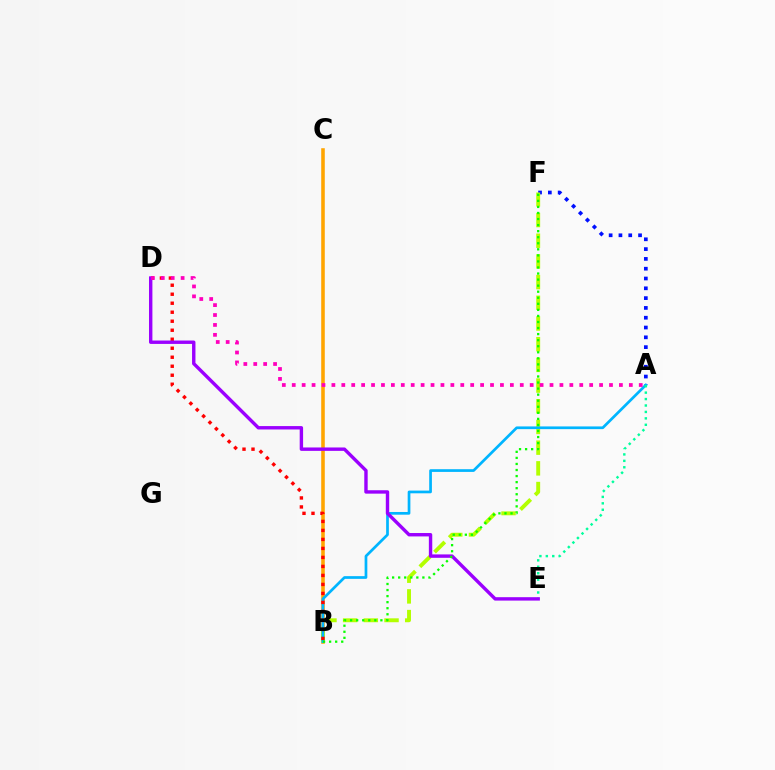{('A', 'F'): [{'color': '#0010ff', 'line_style': 'dotted', 'thickness': 2.66}], ('B', 'C'): [{'color': '#ffa500', 'line_style': 'solid', 'thickness': 2.57}], ('B', 'F'): [{'color': '#b3ff00', 'line_style': 'dashed', 'thickness': 2.81}, {'color': '#08ff00', 'line_style': 'dotted', 'thickness': 1.65}], ('A', 'B'): [{'color': '#00b5ff', 'line_style': 'solid', 'thickness': 1.95}], ('A', 'E'): [{'color': '#00ff9d', 'line_style': 'dotted', 'thickness': 1.75}], ('B', 'D'): [{'color': '#ff0000', 'line_style': 'dotted', 'thickness': 2.45}], ('D', 'E'): [{'color': '#9b00ff', 'line_style': 'solid', 'thickness': 2.45}], ('A', 'D'): [{'color': '#ff00bd', 'line_style': 'dotted', 'thickness': 2.69}]}